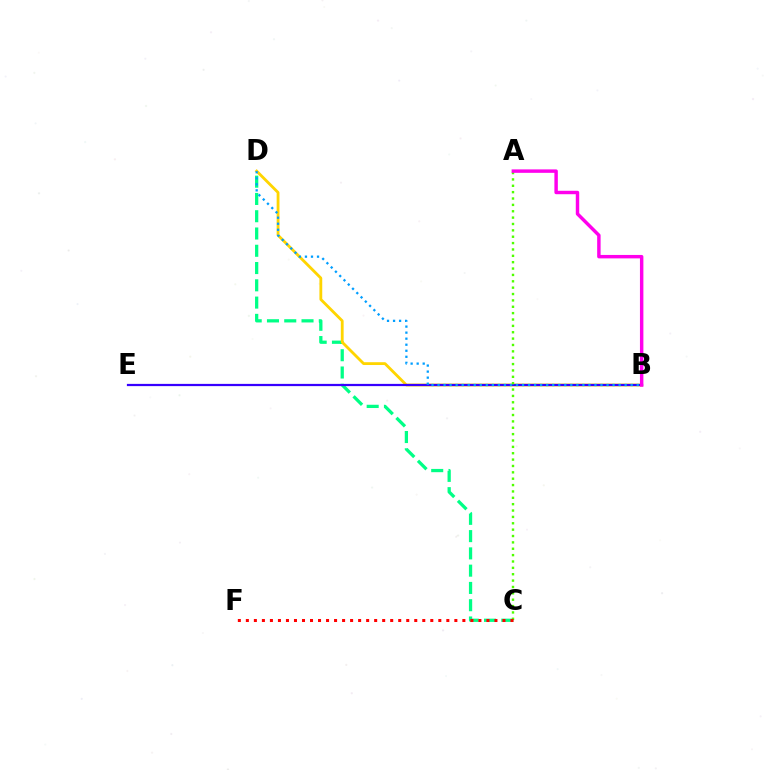{('C', 'D'): [{'color': '#00ff86', 'line_style': 'dashed', 'thickness': 2.35}], ('B', 'D'): [{'color': '#ffd500', 'line_style': 'solid', 'thickness': 2.03}, {'color': '#009eff', 'line_style': 'dotted', 'thickness': 1.64}], ('B', 'E'): [{'color': '#3700ff', 'line_style': 'solid', 'thickness': 1.61}], ('A', 'C'): [{'color': '#4fff00', 'line_style': 'dotted', 'thickness': 1.73}], ('A', 'B'): [{'color': '#ff00ed', 'line_style': 'solid', 'thickness': 2.48}], ('C', 'F'): [{'color': '#ff0000', 'line_style': 'dotted', 'thickness': 2.18}]}